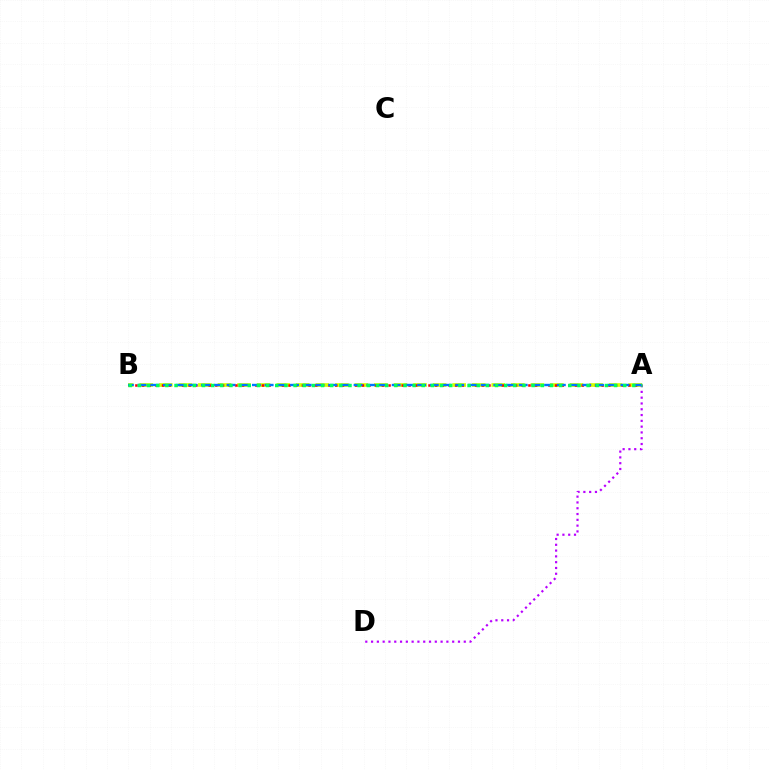{('A', 'B'): [{'color': '#d1ff00', 'line_style': 'dashed', 'thickness': 2.66}, {'color': '#ff0000', 'line_style': 'dotted', 'thickness': 1.81}, {'color': '#0074ff', 'line_style': 'dashed', 'thickness': 1.73}, {'color': '#00ff5c', 'line_style': 'dotted', 'thickness': 2.49}], ('A', 'D'): [{'color': '#b900ff', 'line_style': 'dotted', 'thickness': 1.57}]}